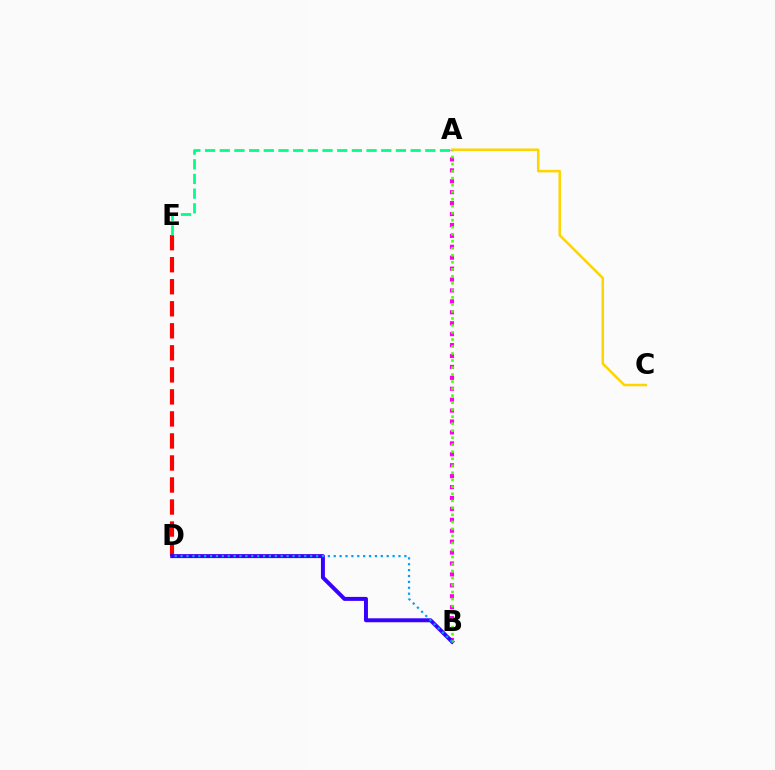{('A', 'B'): [{'color': '#ff00ed', 'line_style': 'dotted', 'thickness': 2.97}, {'color': '#4fff00', 'line_style': 'dotted', 'thickness': 1.91}], ('D', 'E'): [{'color': '#ff0000', 'line_style': 'dashed', 'thickness': 2.99}], ('A', 'E'): [{'color': '#00ff86', 'line_style': 'dashed', 'thickness': 1.99}], ('A', 'C'): [{'color': '#ffd500', 'line_style': 'solid', 'thickness': 1.81}], ('B', 'D'): [{'color': '#3700ff', 'line_style': 'solid', 'thickness': 2.86}, {'color': '#009eff', 'line_style': 'dotted', 'thickness': 1.6}]}